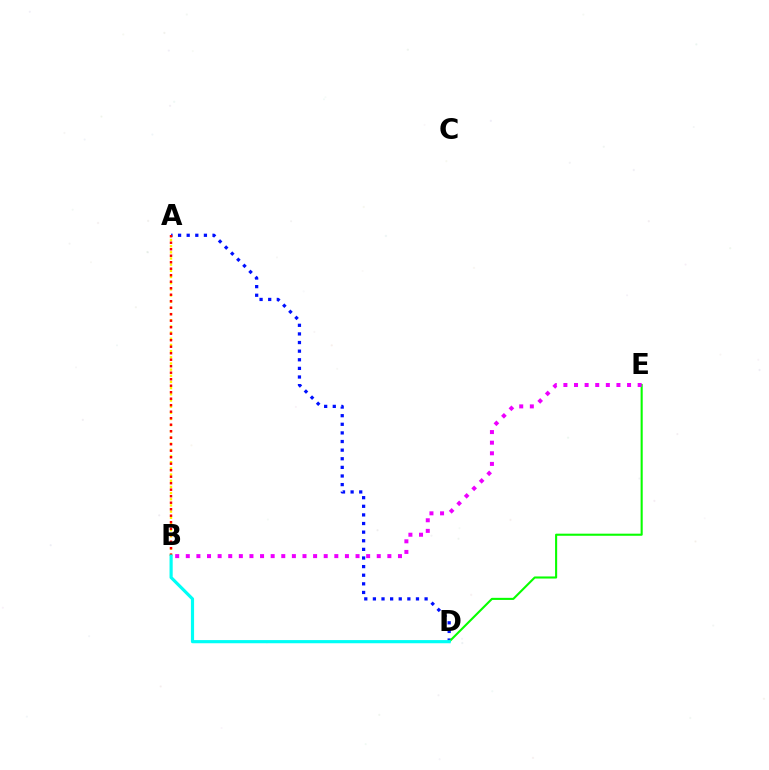{('A', 'B'): [{'color': '#fcf500', 'line_style': 'dotted', 'thickness': 1.68}, {'color': '#ff0000', 'line_style': 'dotted', 'thickness': 1.77}], ('A', 'D'): [{'color': '#0010ff', 'line_style': 'dotted', 'thickness': 2.34}], ('D', 'E'): [{'color': '#08ff00', 'line_style': 'solid', 'thickness': 1.51}], ('B', 'E'): [{'color': '#ee00ff', 'line_style': 'dotted', 'thickness': 2.88}], ('B', 'D'): [{'color': '#00fff6', 'line_style': 'solid', 'thickness': 2.28}]}